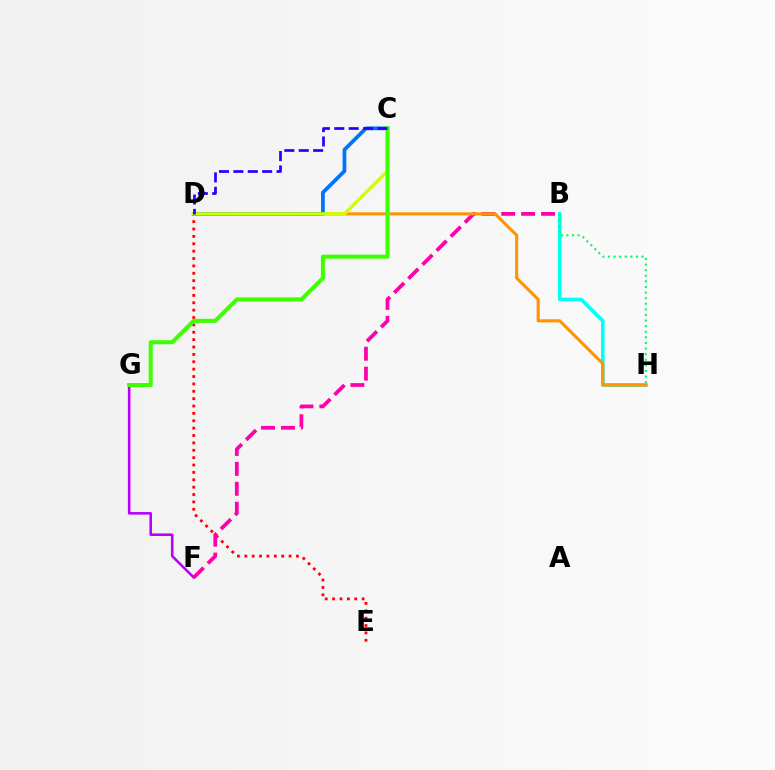{('D', 'E'): [{'color': '#ff0000', 'line_style': 'dotted', 'thickness': 2.0}], ('F', 'G'): [{'color': '#b900ff', 'line_style': 'solid', 'thickness': 1.86}], ('B', 'F'): [{'color': '#ff00ac', 'line_style': 'dashed', 'thickness': 2.71}], ('B', 'H'): [{'color': '#00fff6', 'line_style': 'solid', 'thickness': 2.57}, {'color': '#00ff5c', 'line_style': 'dotted', 'thickness': 1.52}], ('D', 'H'): [{'color': '#ff9400', 'line_style': 'solid', 'thickness': 2.24}], ('C', 'D'): [{'color': '#0074ff', 'line_style': 'solid', 'thickness': 2.72}, {'color': '#d1ff00', 'line_style': 'solid', 'thickness': 2.4}, {'color': '#2500ff', 'line_style': 'dashed', 'thickness': 1.96}], ('C', 'G'): [{'color': '#3dff00', 'line_style': 'solid', 'thickness': 2.9}]}